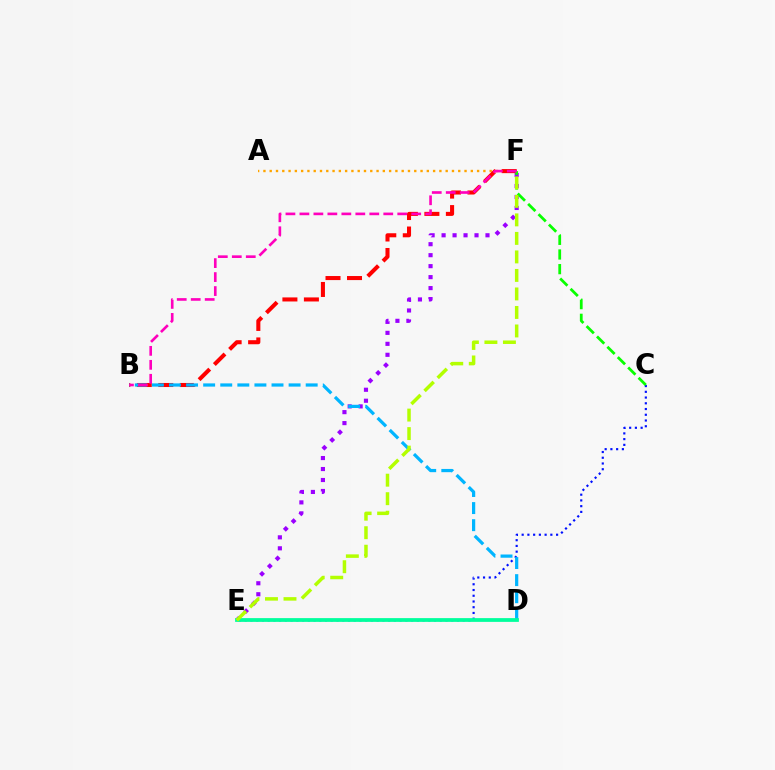{('A', 'F'): [{'color': '#ffa500', 'line_style': 'dotted', 'thickness': 1.71}], ('E', 'F'): [{'color': '#9b00ff', 'line_style': 'dotted', 'thickness': 2.98}, {'color': '#b3ff00', 'line_style': 'dashed', 'thickness': 2.52}], ('C', 'E'): [{'color': '#0010ff', 'line_style': 'dotted', 'thickness': 1.56}], ('B', 'F'): [{'color': '#ff0000', 'line_style': 'dashed', 'thickness': 2.92}, {'color': '#ff00bd', 'line_style': 'dashed', 'thickness': 1.9}], ('B', 'D'): [{'color': '#00b5ff', 'line_style': 'dashed', 'thickness': 2.32}], ('C', 'F'): [{'color': '#08ff00', 'line_style': 'dashed', 'thickness': 1.99}], ('D', 'E'): [{'color': '#00ff9d', 'line_style': 'solid', 'thickness': 2.7}]}